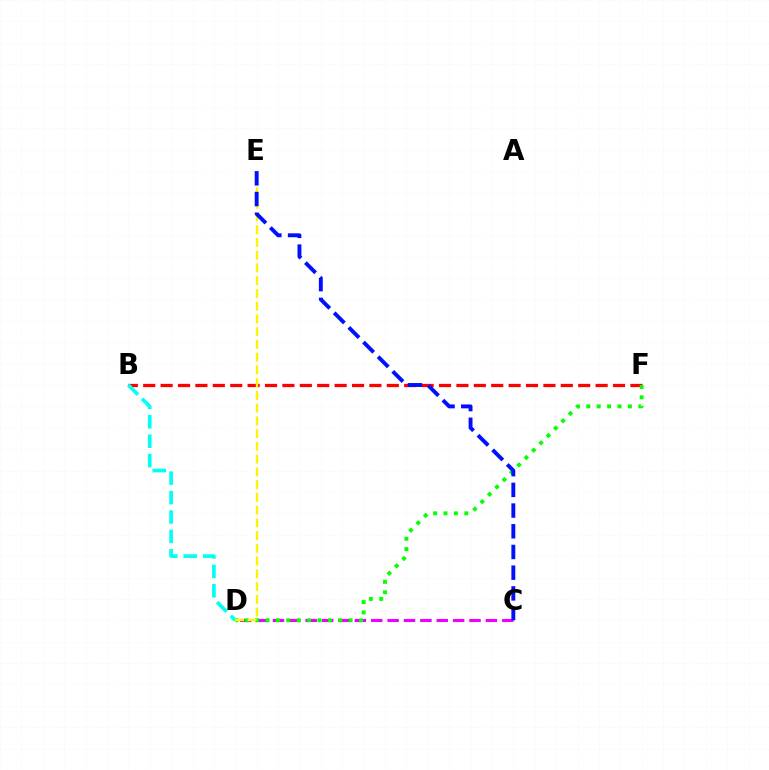{('B', 'F'): [{'color': '#ff0000', 'line_style': 'dashed', 'thickness': 2.36}], ('C', 'D'): [{'color': '#ee00ff', 'line_style': 'dashed', 'thickness': 2.23}], ('D', 'F'): [{'color': '#08ff00', 'line_style': 'dotted', 'thickness': 2.82}], ('B', 'D'): [{'color': '#00fff6', 'line_style': 'dashed', 'thickness': 2.64}], ('D', 'E'): [{'color': '#fcf500', 'line_style': 'dashed', 'thickness': 1.73}], ('C', 'E'): [{'color': '#0010ff', 'line_style': 'dashed', 'thickness': 2.81}]}